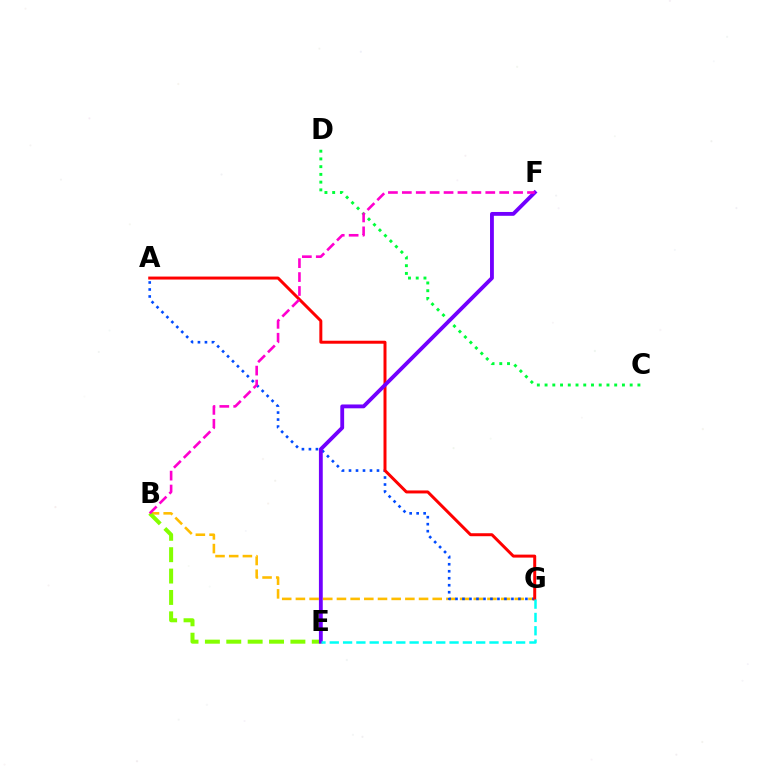{('B', 'G'): [{'color': '#ffbd00', 'line_style': 'dashed', 'thickness': 1.86}], ('B', 'E'): [{'color': '#84ff00', 'line_style': 'dashed', 'thickness': 2.9}], ('A', 'G'): [{'color': '#004bff', 'line_style': 'dotted', 'thickness': 1.9}, {'color': '#ff0000', 'line_style': 'solid', 'thickness': 2.15}], ('C', 'D'): [{'color': '#00ff39', 'line_style': 'dotted', 'thickness': 2.1}], ('E', 'F'): [{'color': '#7200ff', 'line_style': 'solid', 'thickness': 2.76}], ('B', 'F'): [{'color': '#ff00cf', 'line_style': 'dashed', 'thickness': 1.89}], ('E', 'G'): [{'color': '#00fff6', 'line_style': 'dashed', 'thickness': 1.81}]}